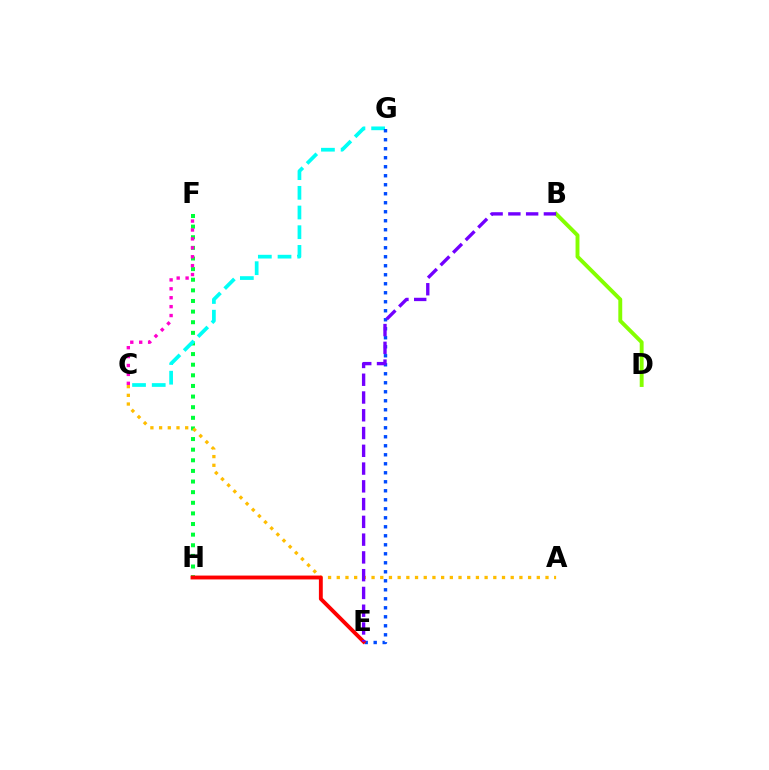{('F', 'H'): [{'color': '#00ff39', 'line_style': 'dotted', 'thickness': 2.89}], ('C', 'F'): [{'color': '#ff00cf', 'line_style': 'dotted', 'thickness': 2.42}], ('C', 'G'): [{'color': '#00fff6', 'line_style': 'dashed', 'thickness': 2.67}], ('A', 'C'): [{'color': '#ffbd00', 'line_style': 'dotted', 'thickness': 2.36}], ('B', 'D'): [{'color': '#84ff00', 'line_style': 'solid', 'thickness': 2.8}], ('E', 'G'): [{'color': '#004bff', 'line_style': 'dotted', 'thickness': 2.45}], ('E', 'H'): [{'color': '#ff0000', 'line_style': 'solid', 'thickness': 2.79}], ('B', 'E'): [{'color': '#7200ff', 'line_style': 'dashed', 'thickness': 2.41}]}